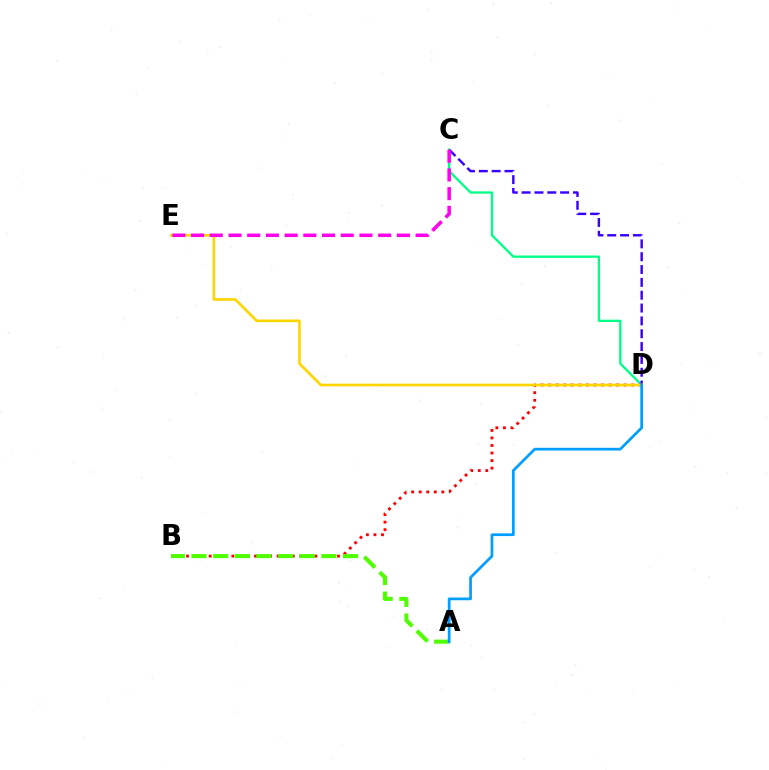{('C', 'D'): [{'color': '#00ff86', 'line_style': 'solid', 'thickness': 1.65}, {'color': '#3700ff', 'line_style': 'dashed', 'thickness': 1.74}], ('B', 'D'): [{'color': '#ff0000', 'line_style': 'dotted', 'thickness': 2.05}], ('A', 'B'): [{'color': '#4fff00', 'line_style': 'dashed', 'thickness': 2.94}], ('D', 'E'): [{'color': '#ffd500', 'line_style': 'solid', 'thickness': 1.91}], ('C', 'E'): [{'color': '#ff00ed', 'line_style': 'dashed', 'thickness': 2.54}], ('A', 'D'): [{'color': '#009eff', 'line_style': 'solid', 'thickness': 1.96}]}